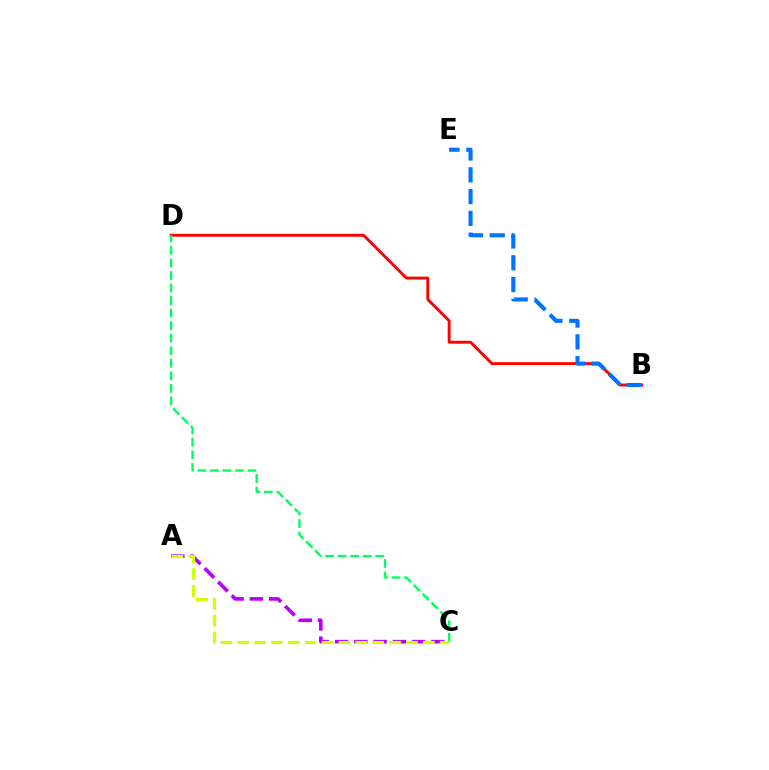{('A', 'C'): [{'color': '#b900ff', 'line_style': 'dashed', 'thickness': 2.62}, {'color': '#d1ff00', 'line_style': 'dashed', 'thickness': 2.29}], ('B', 'D'): [{'color': '#ff0000', 'line_style': 'solid', 'thickness': 2.09}], ('B', 'E'): [{'color': '#0074ff', 'line_style': 'dashed', 'thickness': 2.96}], ('C', 'D'): [{'color': '#00ff5c', 'line_style': 'dashed', 'thickness': 1.7}]}